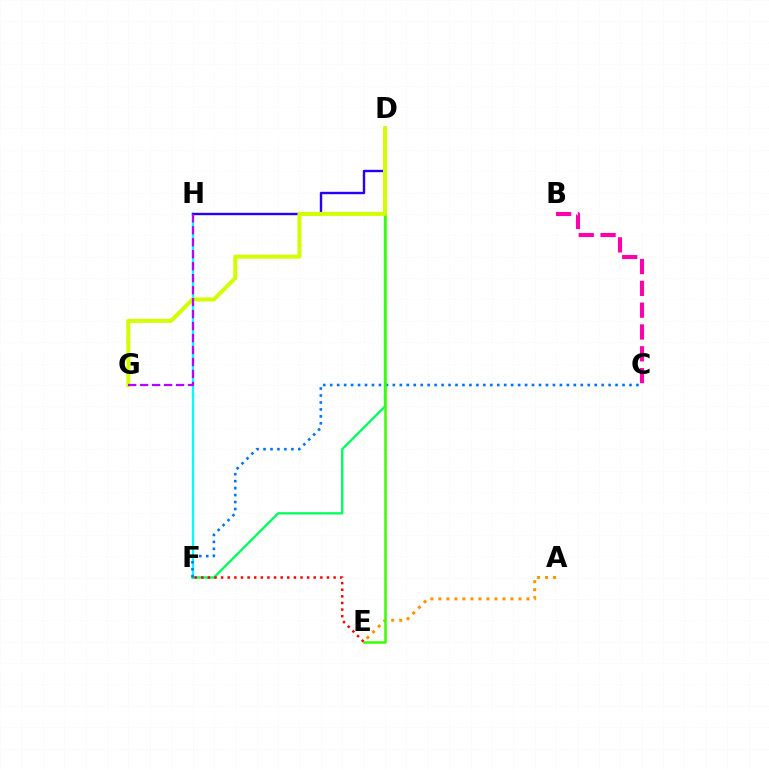{('F', 'H'): [{'color': '#00fff6', 'line_style': 'solid', 'thickness': 1.64}], ('D', 'F'): [{'color': '#00ff5c', 'line_style': 'solid', 'thickness': 1.68}], ('A', 'E'): [{'color': '#ff9400', 'line_style': 'dotted', 'thickness': 2.18}], ('D', 'H'): [{'color': '#2500ff', 'line_style': 'solid', 'thickness': 1.73}], ('C', 'F'): [{'color': '#0074ff', 'line_style': 'dotted', 'thickness': 1.89}], ('D', 'E'): [{'color': '#3dff00', 'line_style': 'solid', 'thickness': 1.82}], ('B', 'C'): [{'color': '#ff00ac', 'line_style': 'dashed', 'thickness': 2.96}], ('D', 'G'): [{'color': '#d1ff00', 'line_style': 'solid', 'thickness': 2.89}], ('E', 'F'): [{'color': '#ff0000', 'line_style': 'dotted', 'thickness': 1.8}], ('G', 'H'): [{'color': '#b900ff', 'line_style': 'dashed', 'thickness': 1.63}]}